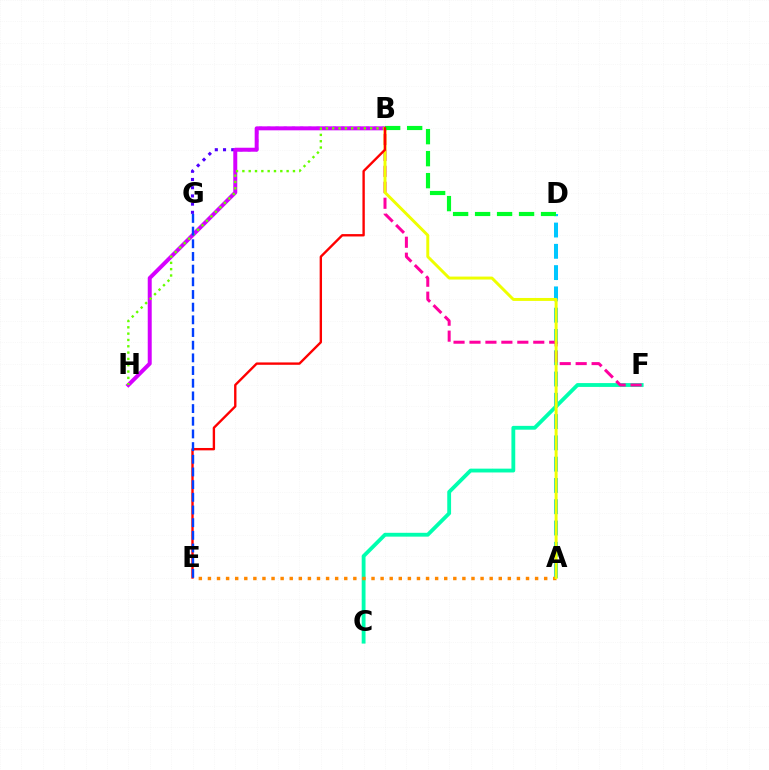{('B', 'G'): [{'color': '#4f00ff', 'line_style': 'dotted', 'thickness': 2.23}], ('A', 'D'): [{'color': '#00c7ff', 'line_style': 'dashed', 'thickness': 2.89}], ('B', 'H'): [{'color': '#d600ff', 'line_style': 'solid', 'thickness': 2.86}, {'color': '#66ff00', 'line_style': 'dotted', 'thickness': 1.72}], ('C', 'F'): [{'color': '#00ffaf', 'line_style': 'solid', 'thickness': 2.75}], ('A', 'E'): [{'color': '#ff8800', 'line_style': 'dotted', 'thickness': 2.47}], ('B', 'F'): [{'color': '#ff00a0', 'line_style': 'dashed', 'thickness': 2.17}], ('A', 'B'): [{'color': '#eeff00', 'line_style': 'solid', 'thickness': 2.12}], ('B', 'D'): [{'color': '#00ff27', 'line_style': 'dashed', 'thickness': 2.99}], ('B', 'E'): [{'color': '#ff0000', 'line_style': 'solid', 'thickness': 1.71}], ('E', 'G'): [{'color': '#003fff', 'line_style': 'dashed', 'thickness': 1.72}]}